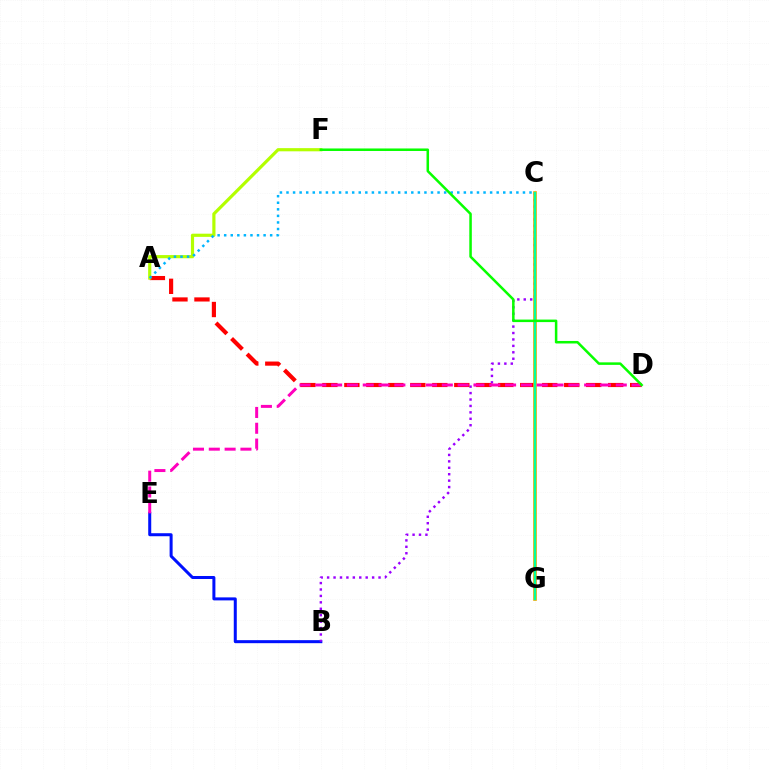{('B', 'E'): [{'color': '#0010ff', 'line_style': 'solid', 'thickness': 2.17}], ('B', 'C'): [{'color': '#9b00ff', 'line_style': 'dotted', 'thickness': 1.75}], ('A', 'D'): [{'color': '#ff0000', 'line_style': 'dashed', 'thickness': 2.99}], ('C', 'G'): [{'color': '#ffa500', 'line_style': 'solid', 'thickness': 2.65}, {'color': '#00ff9d', 'line_style': 'solid', 'thickness': 1.69}], ('A', 'F'): [{'color': '#b3ff00', 'line_style': 'solid', 'thickness': 2.28}], ('A', 'C'): [{'color': '#00b5ff', 'line_style': 'dotted', 'thickness': 1.78}], ('D', 'E'): [{'color': '#ff00bd', 'line_style': 'dashed', 'thickness': 2.15}], ('D', 'F'): [{'color': '#08ff00', 'line_style': 'solid', 'thickness': 1.81}]}